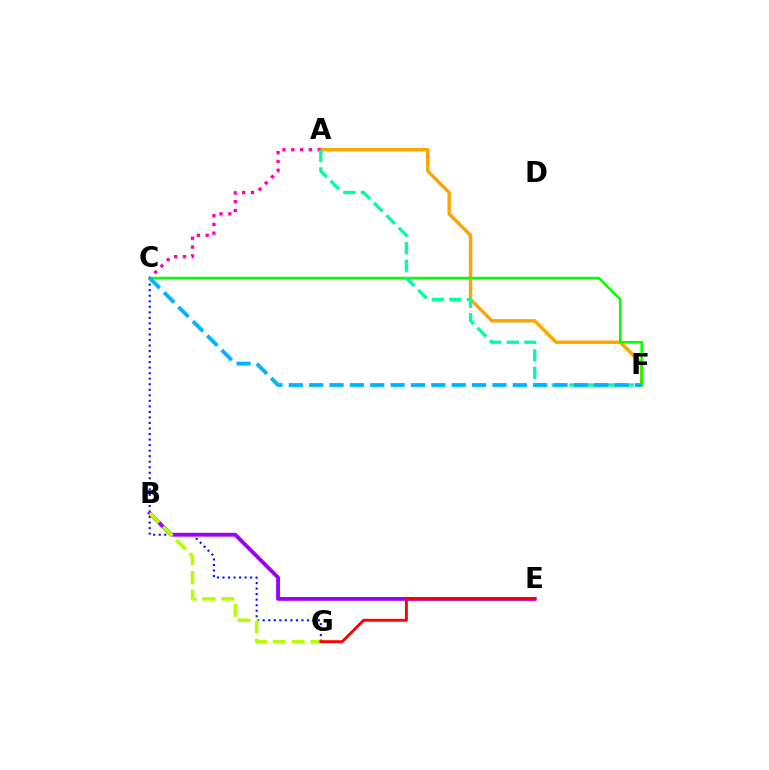{('A', 'F'): [{'color': '#ffa500', 'line_style': 'solid', 'thickness': 2.47}, {'color': '#00ff9d', 'line_style': 'dashed', 'thickness': 2.38}], ('C', 'G'): [{'color': '#0010ff', 'line_style': 'dotted', 'thickness': 1.5}], ('B', 'E'): [{'color': '#9b00ff', 'line_style': 'solid', 'thickness': 2.77}], ('C', 'F'): [{'color': '#08ff00', 'line_style': 'solid', 'thickness': 1.84}, {'color': '#00b5ff', 'line_style': 'dashed', 'thickness': 2.77}], ('B', 'G'): [{'color': '#b3ff00', 'line_style': 'dashed', 'thickness': 2.56}], ('A', 'C'): [{'color': '#ff00bd', 'line_style': 'dotted', 'thickness': 2.39}], ('E', 'G'): [{'color': '#ff0000', 'line_style': 'solid', 'thickness': 2.08}]}